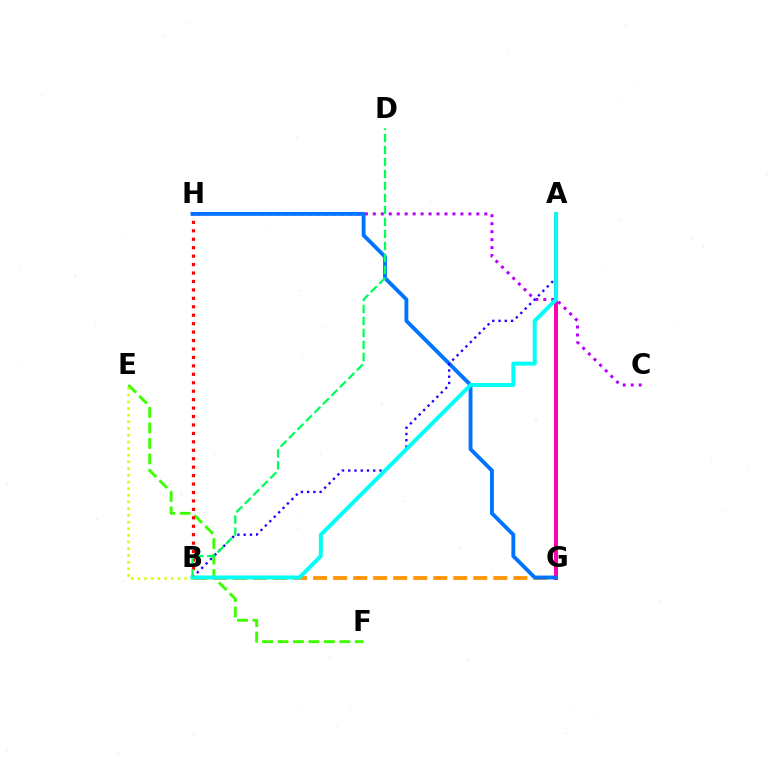{('E', 'F'): [{'color': '#3dff00', 'line_style': 'dashed', 'thickness': 2.1}], ('C', 'H'): [{'color': '#b900ff', 'line_style': 'dotted', 'thickness': 2.16}], ('B', 'H'): [{'color': '#ff0000', 'line_style': 'dotted', 'thickness': 2.29}], ('B', 'G'): [{'color': '#ff9400', 'line_style': 'dashed', 'thickness': 2.72}], ('B', 'E'): [{'color': '#d1ff00', 'line_style': 'dotted', 'thickness': 1.81}], ('A', 'G'): [{'color': '#ff00ac', 'line_style': 'solid', 'thickness': 2.86}], ('G', 'H'): [{'color': '#0074ff', 'line_style': 'solid', 'thickness': 2.78}], ('A', 'B'): [{'color': '#2500ff', 'line_style': 'dotted', 'thickness': 1.7}, {'color': '#00fff6', 'line_style': 'solid', 'thickness': 2.86}], ('B', 'D'): [{'color': '#00ff5c', 'line_style': 'dashed', 'thickness': 1.63}]}